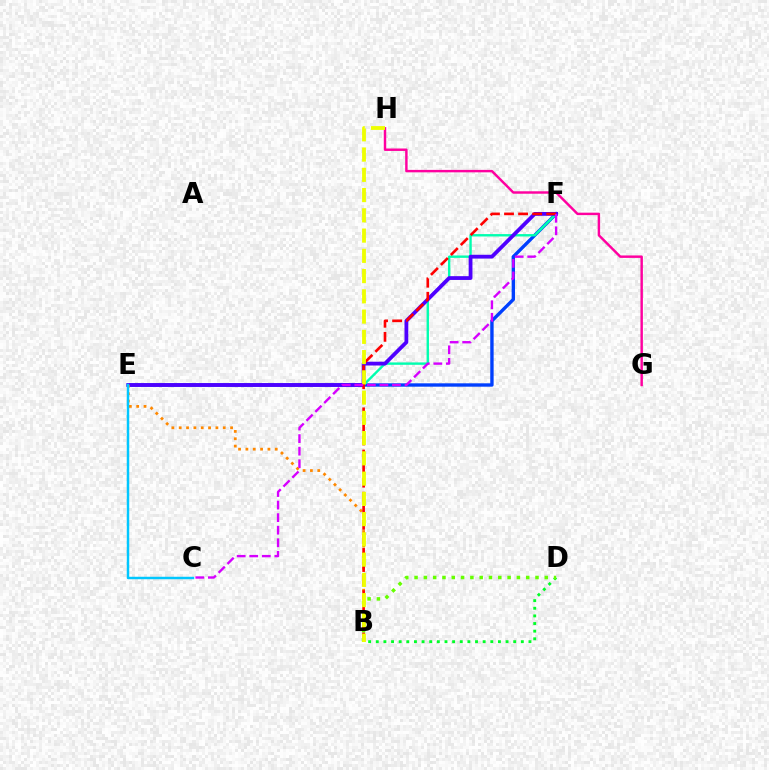{('E', 'F'): [{'color': '#003fff', 'line_style': 'solid', 'thickness': 2.42}, {'color': '#00ffaf', 'line_style': 'solid', 'thickness': 1.72}, {'color': '#4f00ff', 'line_style': 'solid', 'thickness': 2.73}], ('G', 'H'): [{'color': '#ff00a0', 'line_style': 'solid', 'thickness': 1.76}], ('B', 'D'): [{'color': '#00ff27', 'line_style': 'dotted', 'thickness': 2.07}, {'color': '#66ff00', 'line_style': 'dotted', 'thickness': 2.53}], ('B', 'E'): [{'color': '#ff8800', 'line_style': 'dotted', 'thickness': 1.99}], ('B', 'F'): [{'color': '#ff0000', 'line_style': 'dashed', 'thickness': 1.91}], ('B', 'H'): [{'color': '#eeff00', 'line_style': 'dashed', 'thickness': 2.75}], ('C', 'F'): [{'color': '#d600ff', 'line_style': 'dashed', 'thickness': 1.71}], ('C', 'E'): [{'color': '#00c7ff', 'line_style': 'solid', 'thickness': 1.77}]}